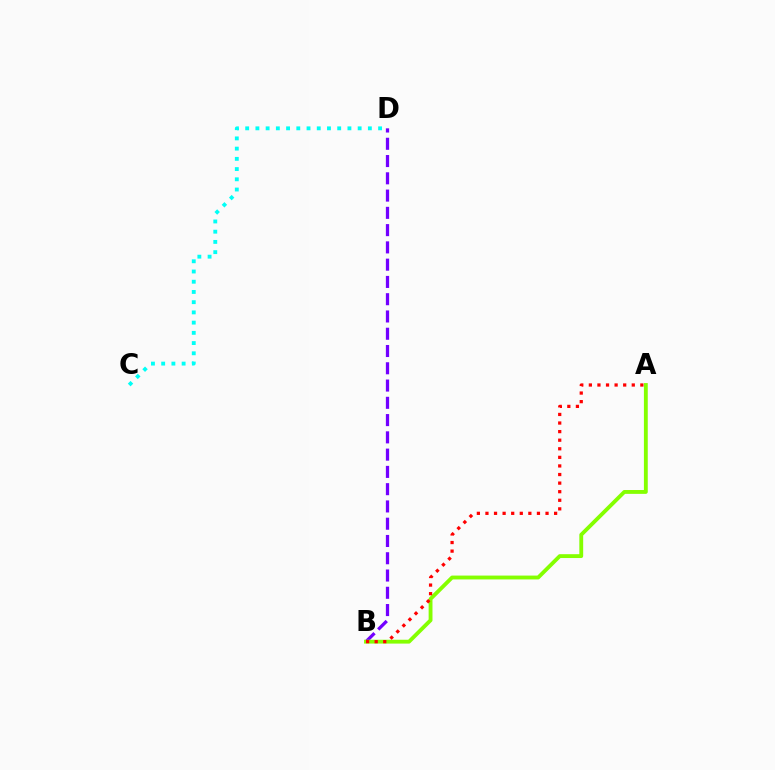{('B', 'D'): [{'color': '#7200ff', 'line_style': 'dashed', 'thickness': 2.35}], ('A', 'B'): [{'color': '#84ff00', 'line_style': 'solid', 'thickness': 2.77}, {'color': '#ff0000', 'line_style': 'dotted', 'thickness': 2.33}], ('C', 'D'): [{'color': '#00fff6', 'line_style': 'dotted', 'thickness': 2.78}]}